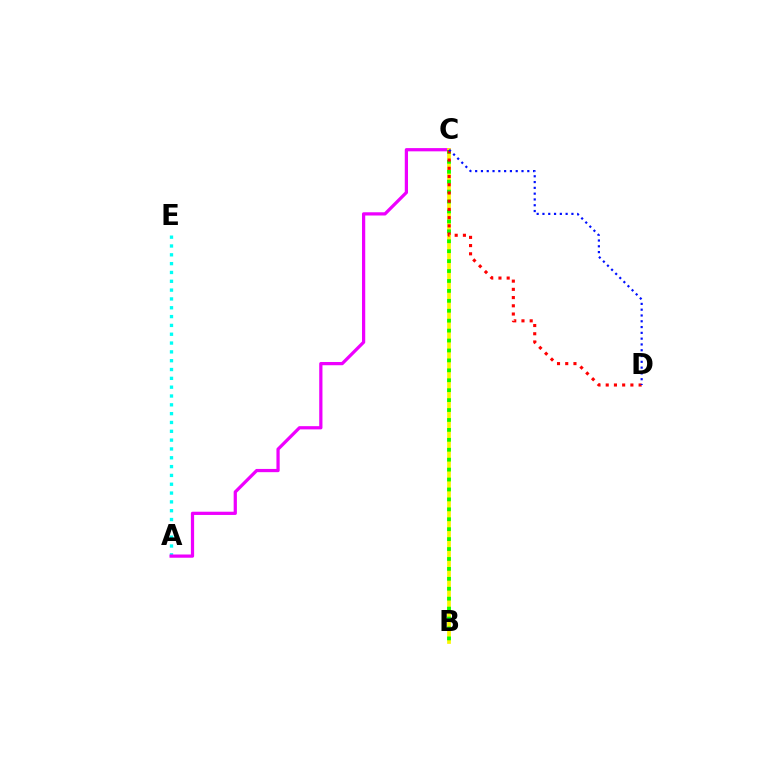{('A', 'E'): [{'color': '#00fff6', 'line_style': 'dotted', 'thickness': 2.4}], ('A', 'C'): [{'color': '#ee00ff', 'line_style': 'solid', 'thickness': 2.33}], ('B', 'C'): [{'color': '#fcf500', 'line_style': 'solid', 'thickness': 2.67}, {'color': '#08ff00', 'line_style': 'dotted', 'thickness': 2.7}], ('C', 'D'): [{'color': '#ff0000', 'line_style': 'dotted', 'thickness': 2.23}, {'color': '#0010ff', 'line_style': 'dotted', 'thickness': 1.57}]}